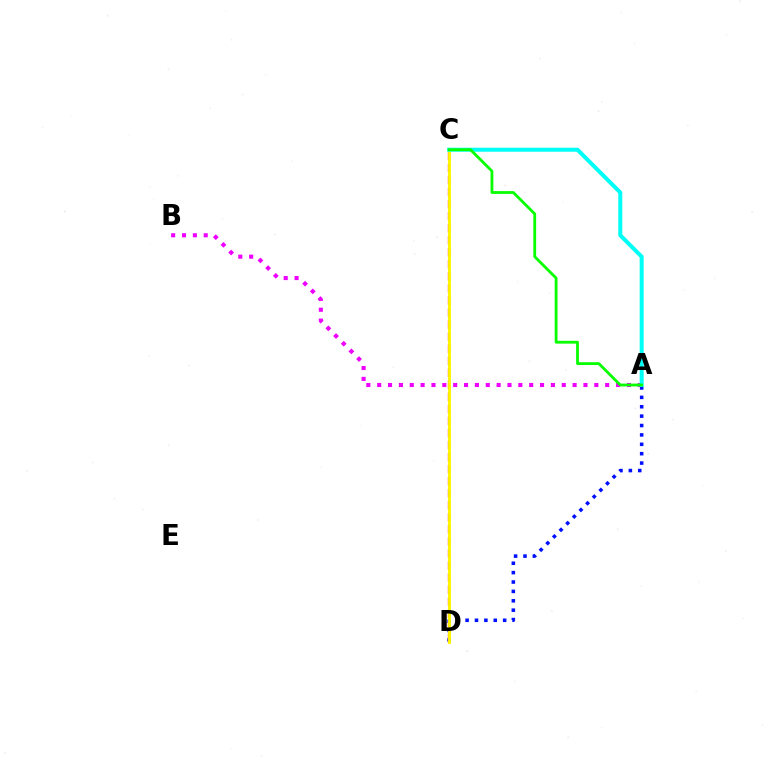{('A', 'B'): [{'color': '#ee00ff', 'line_style': 'dotted', 'thickness': 2.95}], ('A', 'D'): [{'color': '#0010ff', 'line_style': 'dotted', 'thickness': 2.55}], ('C', 'D'): [{'color': '#ff0000', 'line_style': 'dashed', 'thickness': 1.64}, {'color': '#fcf500', 'line_style': 'solid', 'thickness': 2.08}], ('A', 'C'): [{'color': '#00fff6', 'line_style': 'solid', 'thickness': 2.88}, {'color': '#08ff00', 'line_style': 'solid', 'thickness': 2.02}]}